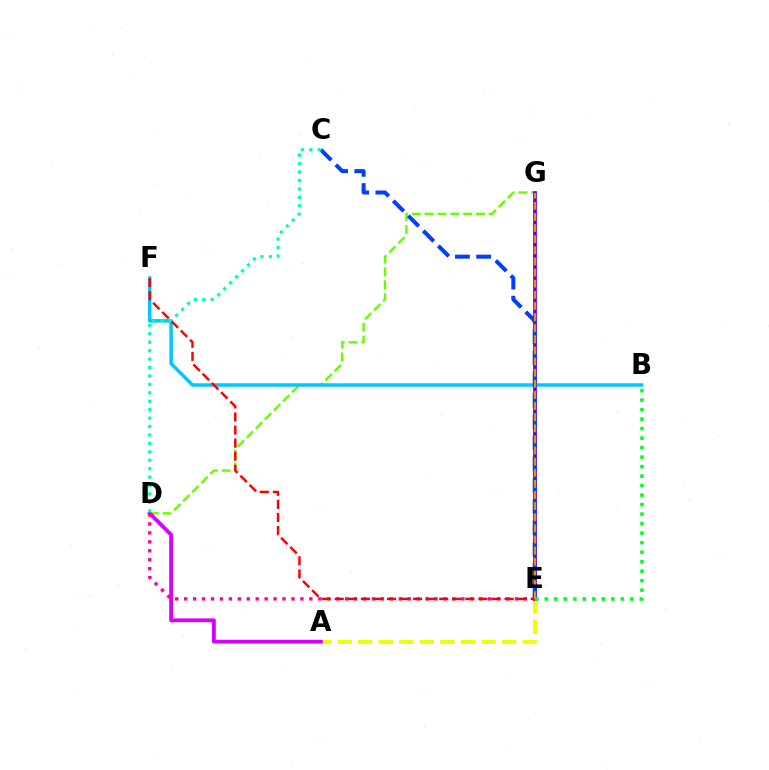{('D', 'G'): [{'color': '#66ff00', 'line_style': 'dashed', 'thickness': 1.74}], ('A', 'E'): [{'color': '#eeff00', 'line_style': 'dashed', 'thickness': 2.79}], ('E', 'G'): [{'color': '#4f00ff', 'line_style': 'solid', 'thickness': 2.66}, {'color': '#ff8800', 'line_style': 'dashed', 'thickness': 1.51}], ('A', 'D'): [{'color': '#d600ff', 'line_style': 'solid', 'thickness': 2.75}], ('D', 'E'): [{'color': '#ff00a0', 'line_style': 'dotted', 'thickness': 2.43}], ('B', 'F'): [{'color': '#00c7ff', 'line_style': 'solid', 'thickness': 2.51}], ('C', 'E'): [{'color': '#003fff', 'line_style': 'dashed', 'thickness': 2.88}], ('C', 'D'): [{'color': '#00ffaf', 'line_style': 'dotted', 'thickness': 2.29}], ('B', 'E'): [{'color': '#00ff27', 'line_style': 'dotted', 'thickness': 2.58}], ('E', 'F'): [{'color': '#ff0000', 'line_style': 'dashed', 'thickness': 1.77}]}